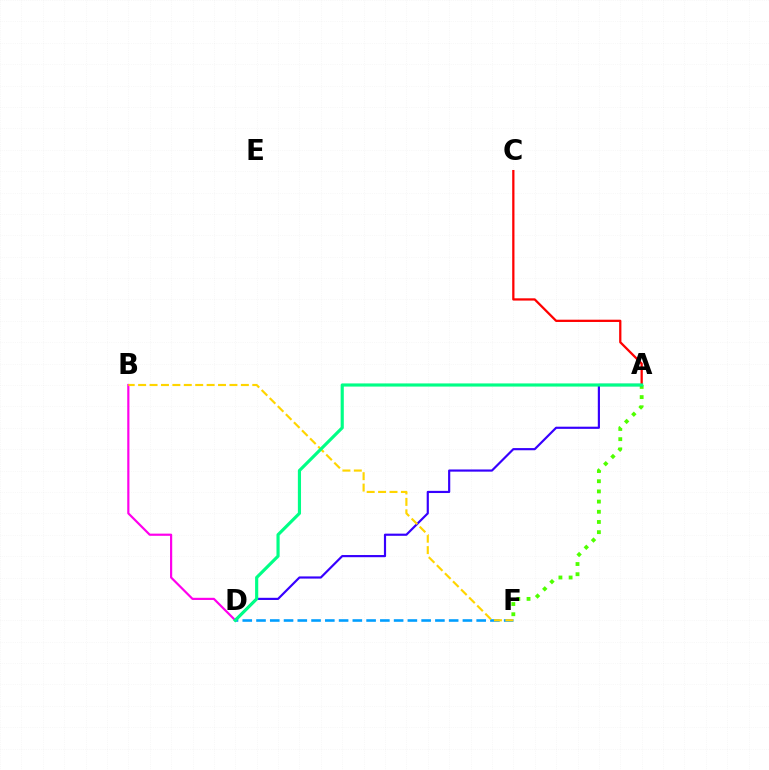{('A', 'F'): [{'color': '#4fff00', 'line_style': 'dotted', 'thickness': 2.77}], ('D', 'F'): [{'color': '#009eff', 'line_style': 'dashed', 'thickness': 1.87}], ('A', 'D'): [{'color': '#3700ff', 'line_style': 'solid', 'thickness': 1.56}, {'color': '#00ff86', 'line_style': 'solid', 'thickness': 2.27}], ('B', 'D'): [{'color': '#ff00ed', 'line_style': 'solid', 'thickness': 1.57}], ('B', 'F'): [{'color': '#ffd500', 'line_style': 'dashed', 'thickness': 1.55}], ('A', 'C'): [{'color': '#ff0000', 'line_style': 'solid', 'thickness': 1.63}]}